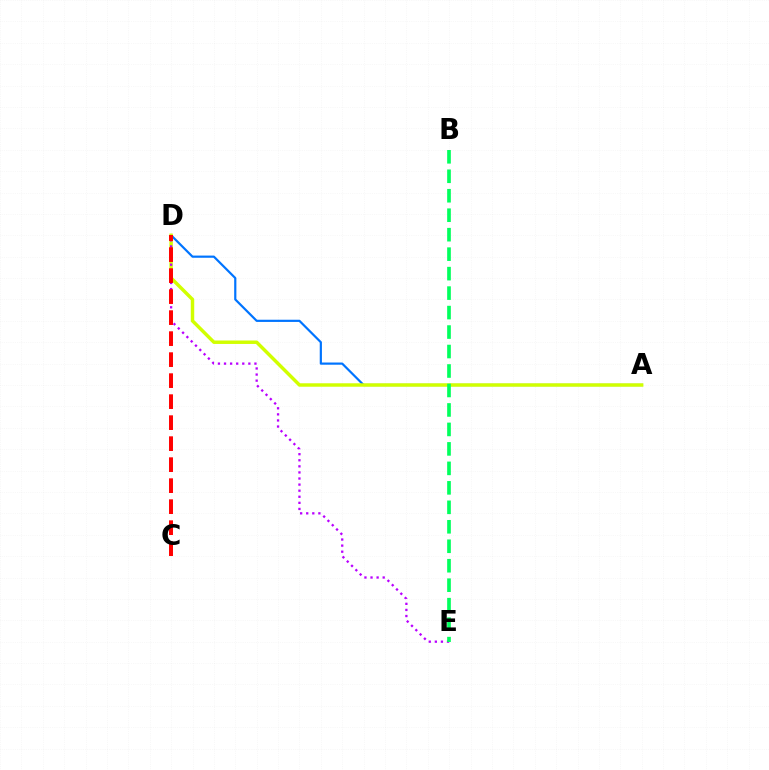{('A', 'D'): [{'color': '#0074ff', 'line_style': 'solid', 'thickness': 1.58}, {'color': '#d1ff00', 'line_style': 'solid', 'thickness': 2.49}], ('D', 'E'): [{'color': '#b900ff', 'line_style': 'dotted', 'thickness': 1.65}], ('C', 'D'): [{'color': '#ff0000', 'line_style': 'dashed', 'thickness': 2.85}], ('B', 'E'): [{'color': '#00ff5c', 'line_style': 'dashed', 'thickness': 2.65}]}